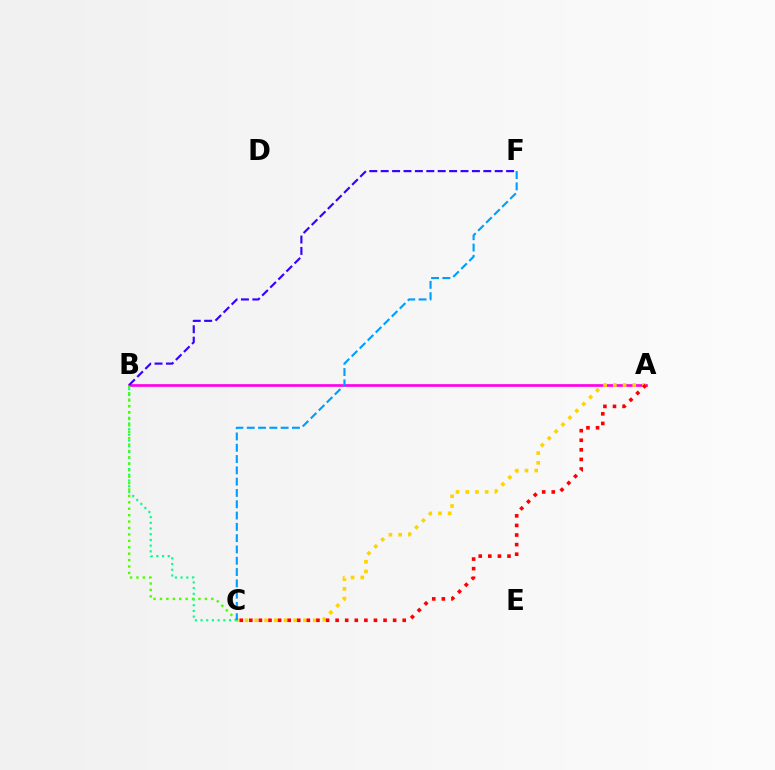{('B', 'C'): [{'color': '#00ff86', 'line_style': 'dotted', 'thickness': 1.55}, {'color': '#4fff00', 'line_style': 'dotted', 'thickness': 1.74}], ('A', 'B'): [{'color': '#ff00ed', 'line_style': 'solid', 'thickness': 1.95}], ('A', 'C'): [{'color': '#ffd500', 'line_style': 'dotted', 'thickness': 2.64}, {'color': '#ff0000', 'line_style': 'dotted', 'thickness': 2.6}], ('B', 'F'): [{'color': '#3700ff', 'line_style': 'dashed', 'thickness': 1.55}], ('C', 'F'): [{'color': '#009eff', 'line_style': 'dashed', 'thickness': 1.54}]}